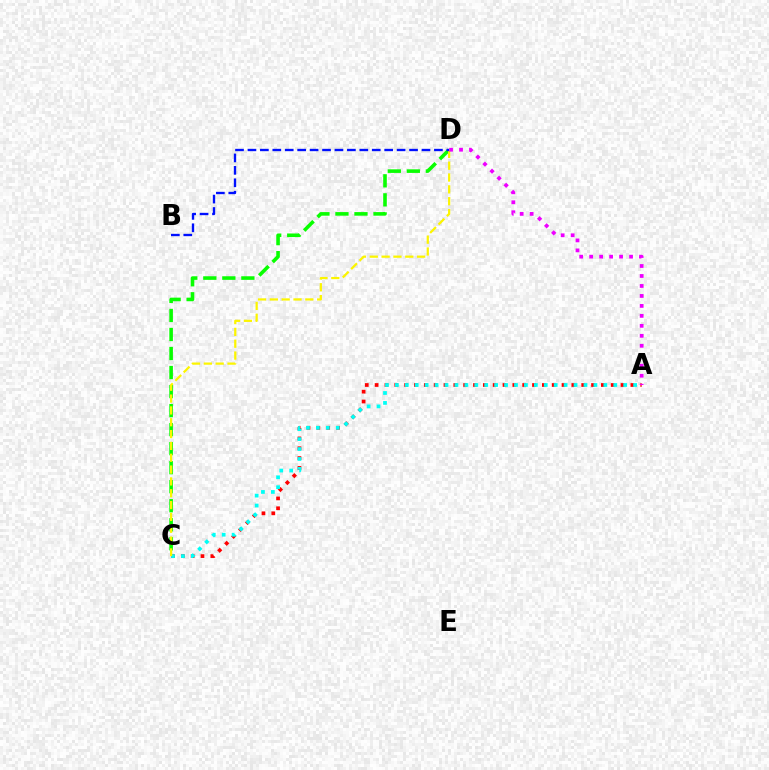{('A', 'C'): [{'color': '#ff0000', 'line_style': 'dotted', 'thickness': 2.67}, {'color': '#00fff6', 'line_style': 'dotted', 'thickness': 2.7}], ('C', 'D'): [{'color': '#08ff00', 'line_style': 'dashed', 'thickness': 2.58}, {'color': '#fcf500', 'line_style': 'dashed', 'thickness': 1.61}], ('A', 'D'): [{'color': '#ee00ff', 'line_style': 'dotted', 'thickness': 2.71}], ('B', 'D'): [{'color': '#0010ff', 'line_style': 'dashed', 'thickness': 1.69}]}